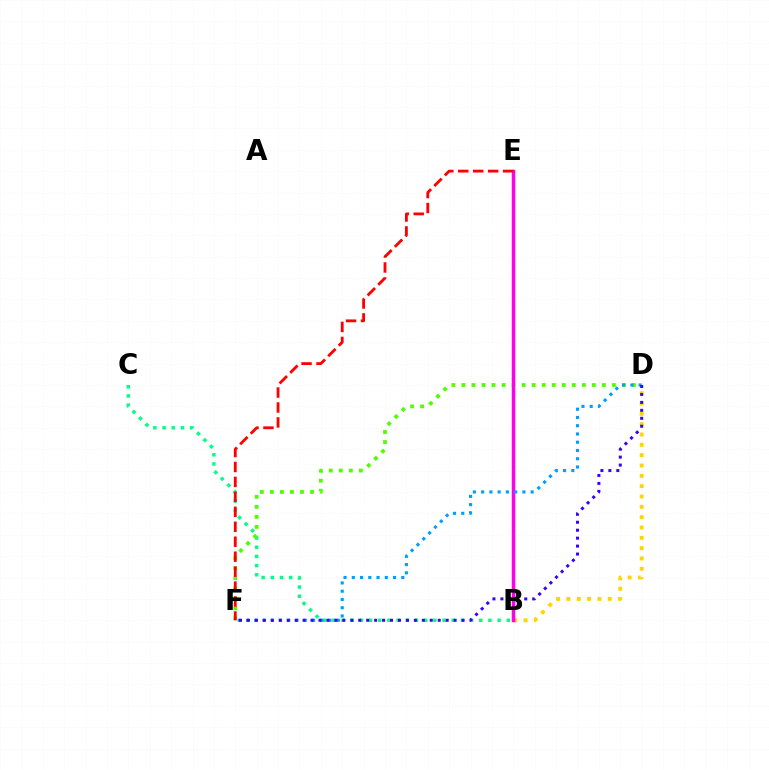{('B', 'D'): [{'color': '#ffd500', 'line_style': 'dotted', 'thickness': 2.81}], ('B', 'C'): [{'color': '#00ff86', 'line_style': 'dotted', 'thickness': 2.49}], ('D', 'F'): [{'color': '#4fff00', 'line_style': 'dotted', 'thickness': 2.73}, {'color': '#009eff', 'line_style': 'dotted', 'thickness': 2.24}, {'color': '#3700ff', 'line_style': 'dotted', 'thickness': 2.16}], ('B', 'E'): [{'color': '#ff00ed', 'line_style': 'solid', 'thickness': 2.5}], ('E', 'F'): [{'color': '#ff0000', 'line_style': 'dashed', 'thickness': 2.03}]}